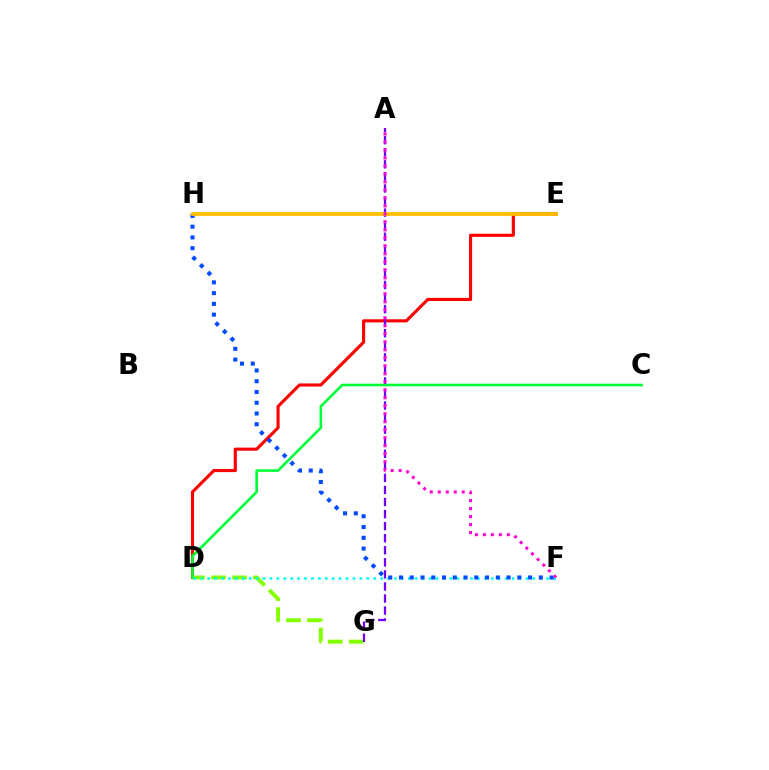{('D', 'E'): [{'color': '#ff0000', 'line_style': 'solid', 'thickness': 2.24}], ('D', 'G'): [{'color': '#84ff00', 'line_style': 'dashed', 'thickness': 2.86}], ('D', 'F'): [{'color': '#00fff6', 'line_style': 'dotted', 'thickness': 1.88}], ('A', 'G'): [{'color': '#7200ff', 'line_style': 'dashed', 'thickness': 1.64}], ('F', 'H'): [{'color': '#004bff', 'line_style': 'dotted', 'thickness': 2.92}], ('C', 'D'): [{'color': '#00ff39', 'line_style': 'solid', 'thickness': 1.89}], ('E', 'H'): [{'color': '#ffbd00', 'line_style': 'solid', 'thickness': 2.7}], ('A', 'F'): [{'color': '#ff00cf', 'line_style': 'dotted', 'thickness': 2.17}]}